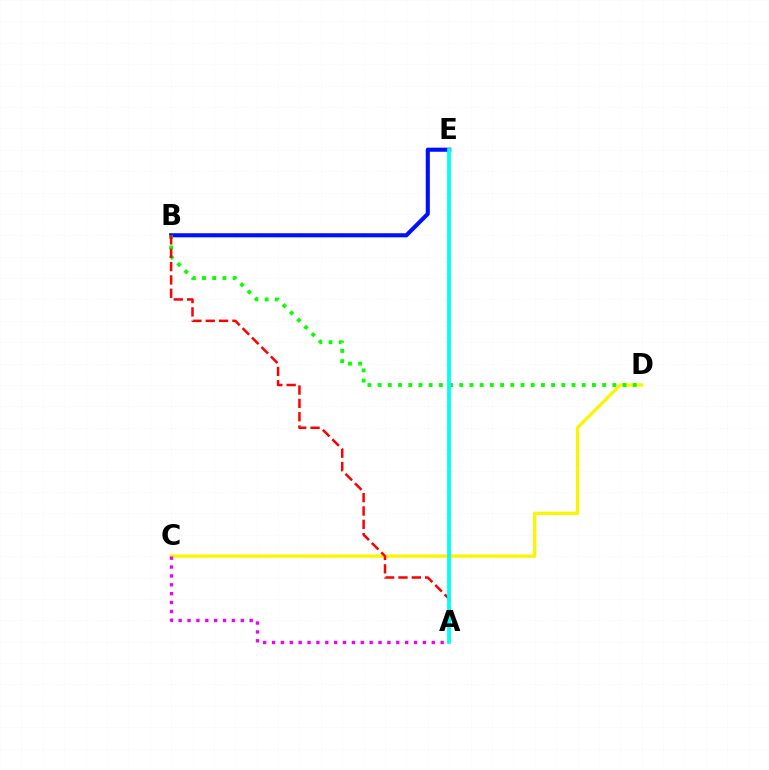{('C', 'D'): [{'color': '#fcf500', 'line_style': 'solid', 'thickness': 2.37}], ('B', 'E'): [{'color': '#0010ff', 'line_style': 'solid', 'thickness': 2.94}], ('B', 'D'): [{'color': '#08ff00', 'line_style': 'dotted', 'thickness': 2.77}], ('A', 'C'): [{'color': '#ee00ff', 'line_style': 'dotted', 'thickness': 2.41}], ('A', 'B'): [{'color': '#ff0000', 'line_style': 'dashed', 'thickness': 1.81}], ('A', 'E'): [{'color': '#00fff6', 'line_style': 'solid', 'thickness': 2.72}]}